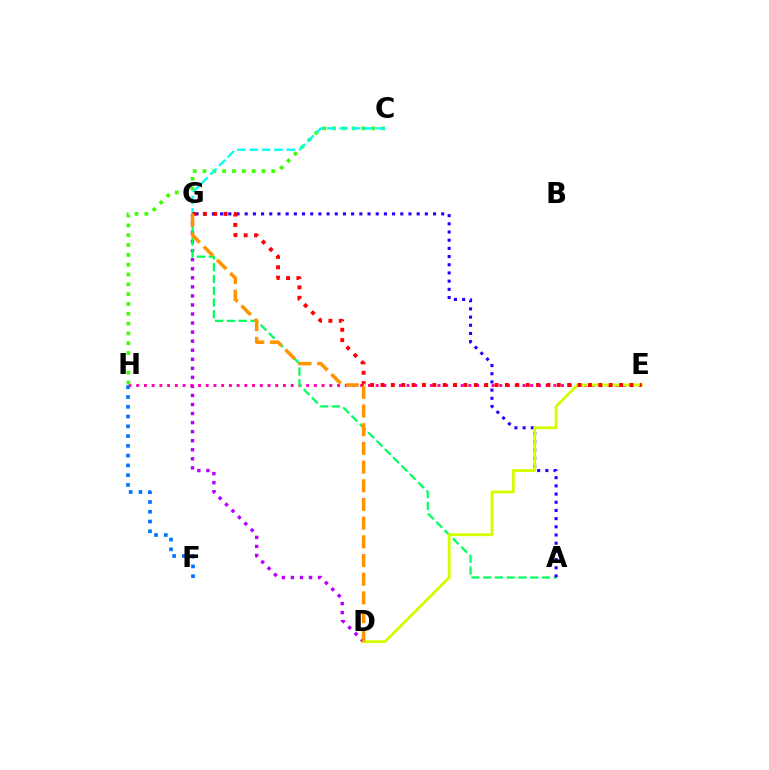{('D', 'G'): [{'color': '#b900ff', 'line_style': 'dotted', 'thickness': 2.46}, {'color': '#ff9400', 'line_style': 'dashed', 'thickness': 2.54}], ('E', 'H'): [{'color': '#ff00ac', 'line_style': 'dotted', 'thickness': 2.1}], ('A', 'G'): [{'color': '#00ff5c', 'line_style': 'dashed', 'thickness': 1.6}, {'color': '#2500ff', 'line_style': 'dotted', 'thickness': 2.22}], ('C', 'H'): [{'color': '#3dff00', 'line_style': 'dotted', 'thickness': 2.67}], ('D', 'E'): [{'color': '#d1ff00', 'line_style': 'solid', 'thickness': 2.04}], ('C', 'G'): [{'color': '#00fff6', 'line_style': 'dashed', 'thickness': 1.68}], ('F', 'H'): [{'color': '#0074ff', 'line_style': 'dotted', 'thickness': 2.65}], ('E', 'G'): [{'color': '#ff0000', 'line_style': 'dotted', 'thickness': 2.82}]}